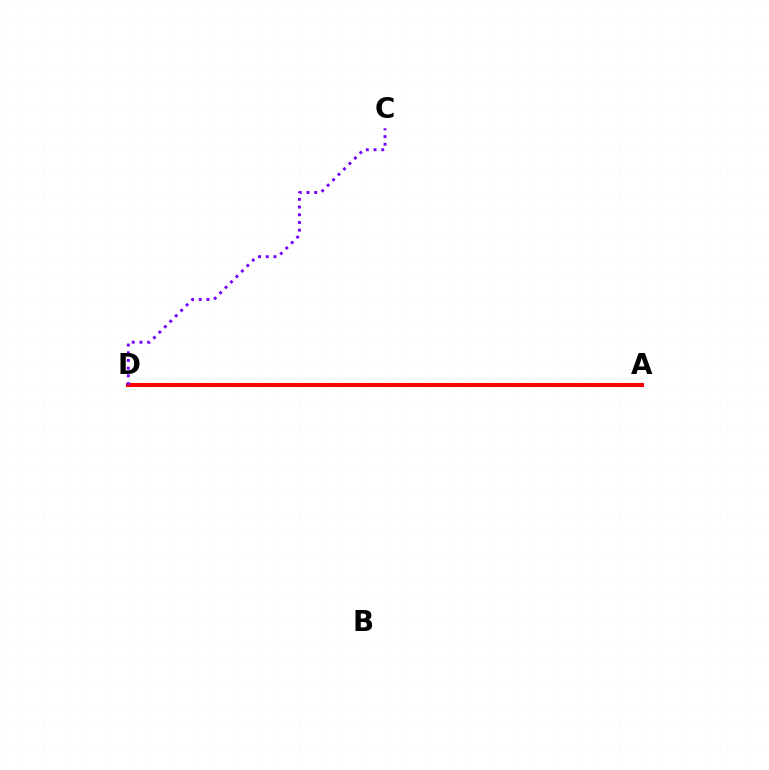{('A', 'D'): [{'color': '#00fff6', 'line_style': 'dashed', 'thickness': 2.79}, {'color': '#84ff00', 'line_style': 'dotted', 'thickness': 1.56}, {'color': '#ff0000', 'line_style': 'solid', 'thickness': 2.95}], ('C', 'D'): [{'color': '#7200ff', 'line_style': 'dotted', 'thickness': 2.09}]}